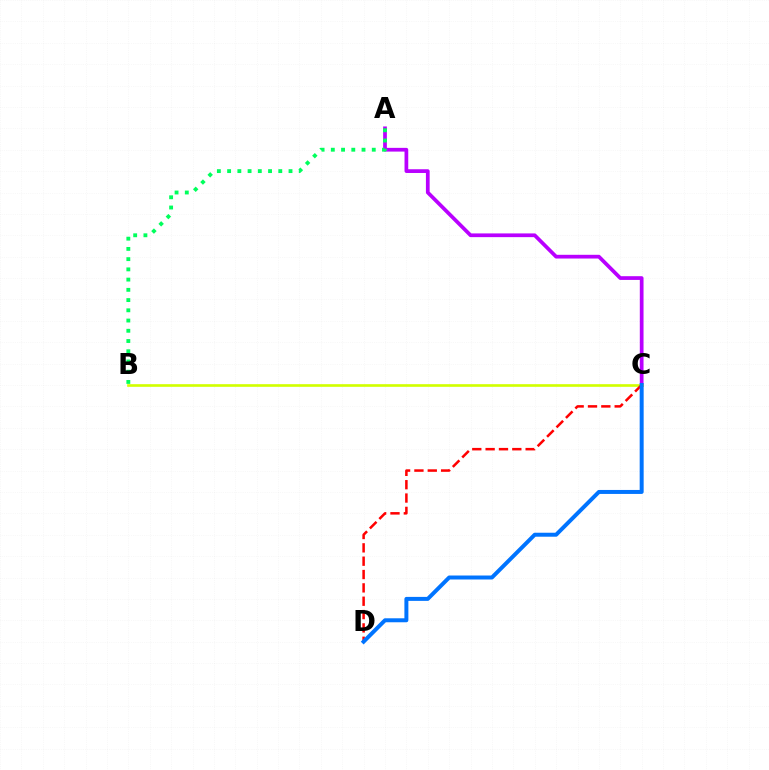{('A', 'C'): [{'color': '#b900ff', 'line_style': 'solid', 'thickness': 2.69}], ('B', 'C'): [{'color': '#d1ff00', 'line_style': 'solid', 'thickness': 1.91}], ('C', 'D'): [{'color': '#ff0000', 'line_style': 'dashed', 'thickness': 1.81}, {'color': '#0074ff', 'line_style': 'solid', 'thickness': 2.86}], ('A', 'B'): [{'color': '#00ff5c', 'line_style': 'dotted', 'thickness': 2.78}]}